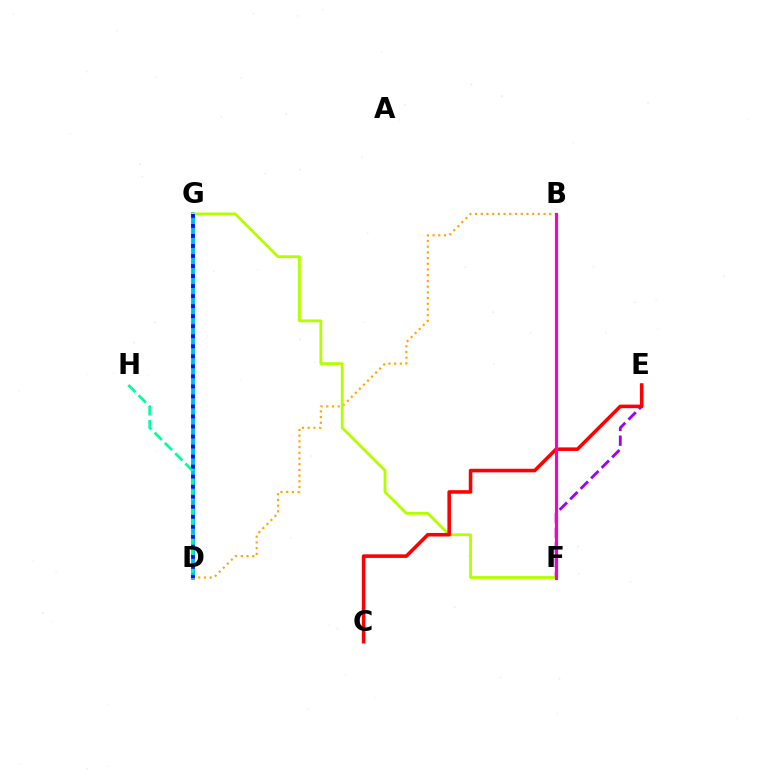{('D', 'G'): [{'color': '#00b5ff', 'line_style': 'solid', 'thickness': 2.76}, {'color': '#0010ff', 'line_style': 'dotted', 'thickness': 2.72}], ('B', 'D'): [{'color': '#ffa500', 'line_style': 'dotted', 'thickness': 1.55}], ('D', 'H'): [{'color': '#00ff9d', 'line_style': 'dashed', 'thickness': 1.98}], ('E', 'F'): [{'color': '#9b00ff', 'line_style': 'dashed', 'thickness': 2.02}], ('F', 'G'): [{'color': '#b3ff00', 'line_style': 'solid', 'thickness': 2.03}], ('C', 'E'): [{'color': '#ff0000', 'line_style': 'solid', 'thickness': 2.56}], ('B', 'F'): [{'color': '#08ff00', 'line_style': 'solid', 'thickness': 2.13}, {'color': '#ff00bd', 'line_style': 'solid', 'thickness': 2.26}]}